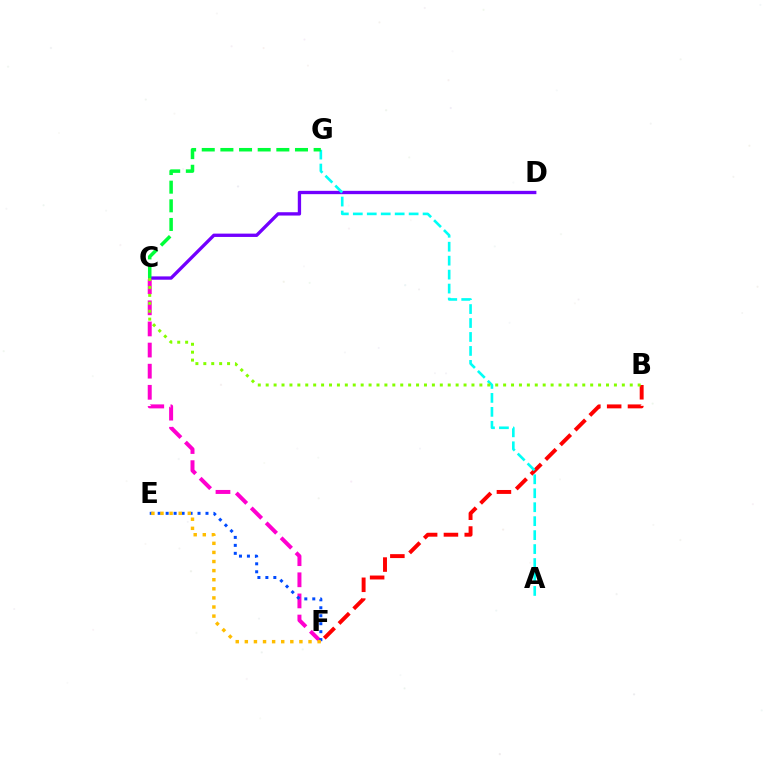{('C', 'D'): [{'color': '#7200ff', 'line_style': 'solid', 'thickness': 2.39}], ('B', 'F'): [{'color': '#ff0000', 'line_style': 'dashed', 'thickness': 2.83}], ('C', 'F'): [{'color': '#ff00cf', 'line_style': 'dashed', 'thickness': 2.87}], ('A', 'G'): [{'color': '#00fff6', 'line_style': 'dashed', 'thickness': 1.9}], ('C', 'G'): [{'color': '#00ff39', 'line_style': 'dashed', 'thickness': 2.53}], ('B', 'C'): [{'color': '#84ff00', 'line_style': 'dotted', 'thickness': 2.15}], ('E', 'F'): [{'color': '#004bff', 'line_style': 'dotted', 'thickness': 2.16}, {'color': '#ffbd00', 'line_style': 'dotted', 'thickness': 2.47}]}